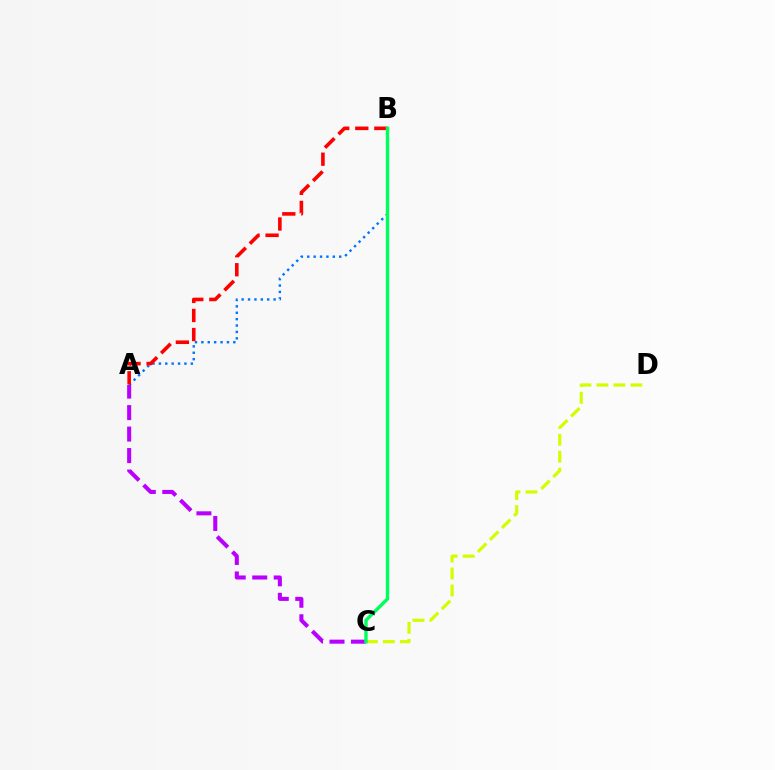{('A', 'B'): [{'color': '#0074ff', 'line_style': 'dotted', 'thickness': 1.74}, {'color': '#ff0000', 'line_style': 'dashed', 'thickness': 2.59}], ('A', 'C'): [{'color': '#b900ff', 'line_style': 'dashed', 'thickness': 2.92}], ('C', 'D'): [{'color': '#d1ff00', 'line_style': 'dashed', 'thickness': 2.31}], ('B', 'C'): [{'color': '#00ff5c', 'line_style': 'solid', 'thickness': 2.45}]}